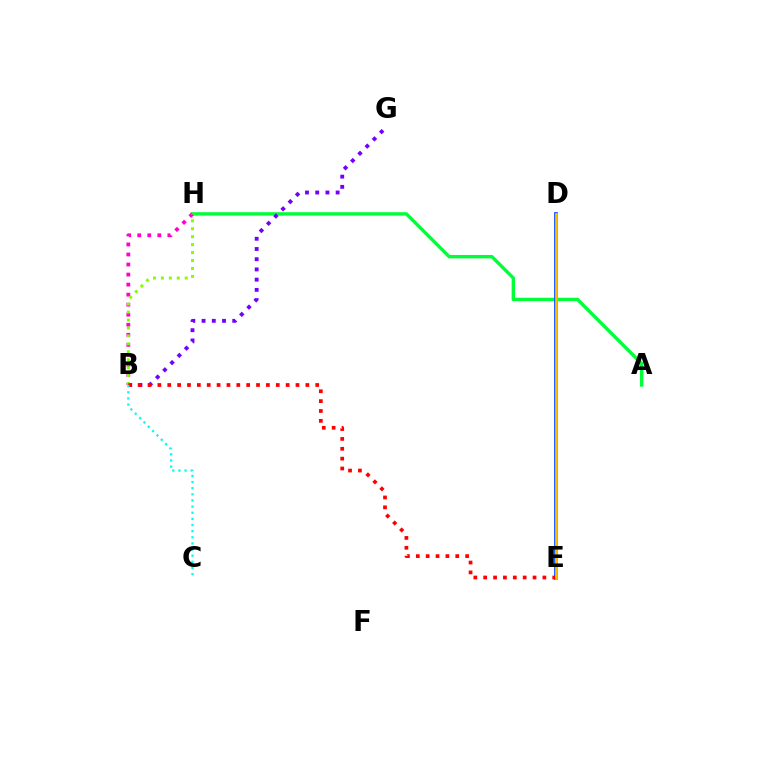{('A', 'H'): [{'color': '#00ff39', 'line_style': 'solid', 'thickness': 2.44}], ('B', 'H'): [{'color': '#ff00cf', 'line_style': 'dotted', 'thickness': 2.73}, {'color': '#84ff00', 'line_style': 'dotted', 'thickness': 2.16}], ('D', 'E'): [{'color': '#004bff', 'line_style': 'solid', 'thickness': 2.69}, {'color': '#ffbd00', 'line_style': 'solid', 'thickness': 1.95}], ('B', 'G'): [{'color': '#7200ff', 'line_style': 'dotted', 'thickness': 2.78}], ('B', 'E'): [{'color': '#ff0000', 'line_style': 'dotted', 'thickness': 2.68}], ('B', 'C'): [{'color': '#00fff6', 'line_style': 'dotted', 'thickness': 1.67}]}